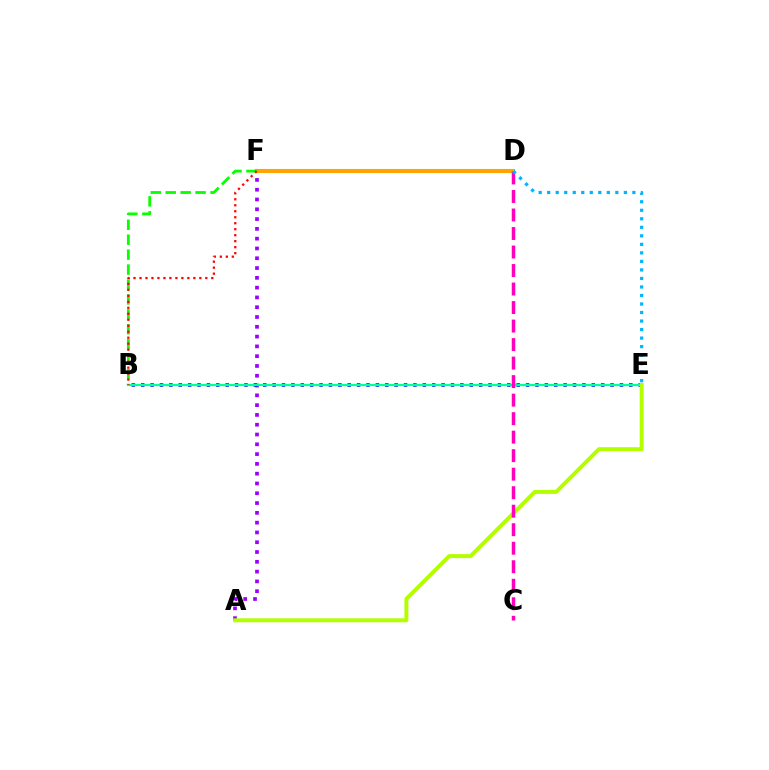{('A', 'F'): [{'color': '#9b00ff', 'line_style': 'dotted', 'thickness': 2.66}], ('D', 'F'): [{'color': '#ffa500', 'line_style': 'solid', 'thickness': 2.94}], ('B', 'E'): [{'color': '#0010ff', 'line_style': 'dotted', 'thickness': 2.55}, {'color': '#00ff9d', 'line_style': 'solid', 'thickness': 1.58}], ('B', 'F'): [{'color': '#08ff00', 'line_style': 'dashed', 'thickness': 2.03}, {'color': '#ff0000', 'line_style': 'dotted', 'thickness': 1.63}], ('A', 'E'): [{'color': '#b3ff00', 'line_style': 'solid', 'thickness': 2.86}], ('C', 'D'): [{'color': '#ff00bd', 'line_style': 'dashed', 'thickness': 2.51}], ('D', 'E'): [{'color': '#00b5ff', 'line_style': 'dotted', 'thickness': 2.32}]}